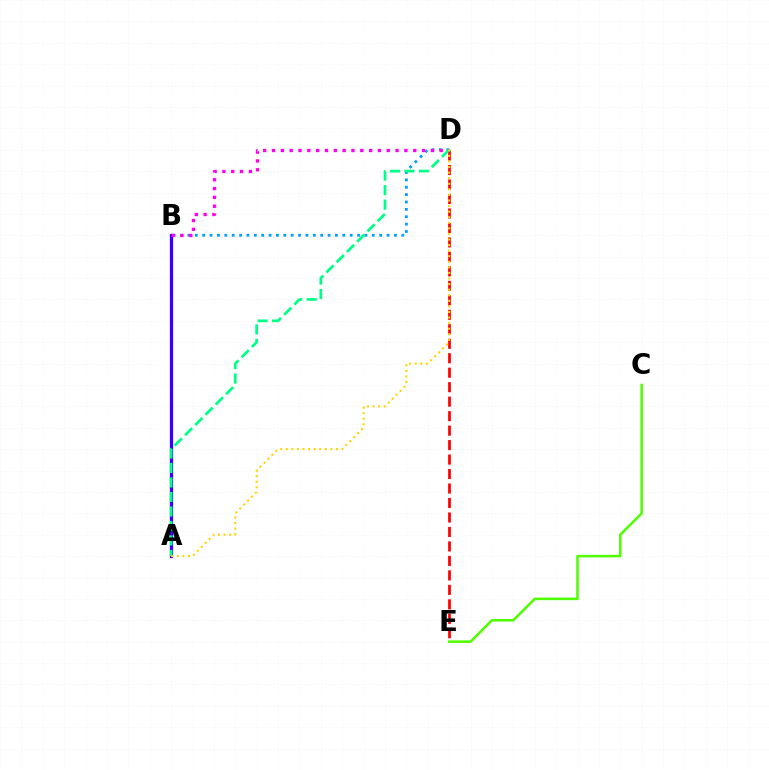{('A', 'B'): [{'color': '#3700ff', 'line_style': 'solid', 'thickness': 2.36}], ('D', 'E'): [{'color': '#ff0000', 'line_style': 'dashed', 'thickness': 1.97}], ('B', 'D'): [{'color': '#009eff', 'line_style': 'dotted', 'thickness': 2.0}, {'color': '#ff00ed', 'line_style': 'dotted', 'thickness': 2.4}], ('A', 'D'): [{'color': '#00ff86', 'line_style': 'dashed', 'thickness': 1.97}, {'color': '#ffd500', 'line_style': 'dotted', 'thickness': 1.51}], ('C', 'E'): [{'color': '#4fff00', 'line_style': 'solid', 'thickness': 1.83}]}